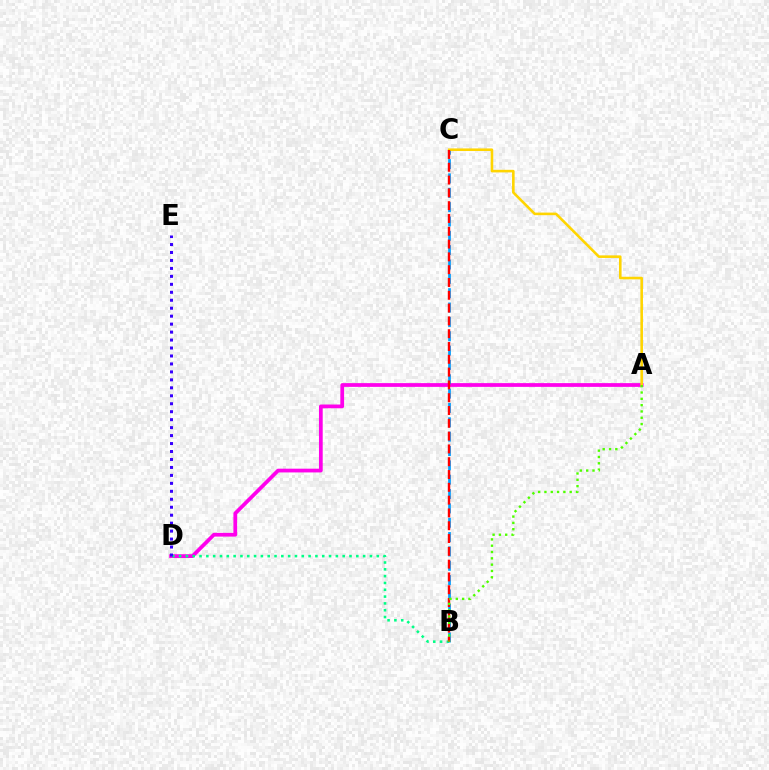{('A', 'D'): [{'color': '#ff00ed', 'line_style': 'solid', 'thickness': 2.7}], ('B', 'D'): [{'color': '#00ff86', 'line_style': 'dotted', 'thickness': 1.85}], ('D', 'E'): [{'color': '#3700ff', 'line_style': 'dotted', 'thickness': 2.16}], ('B', 'C'): [{'color': '#009eff', 'line_style': 'dashed', 'thickness': 1.95}, {'color': '#ff0000', 'line_style': 'dashed', 'thickness': 1.74}], ('A', 'C'): [{'color': '#ffd500', 'line_style': 'solid', 'thickness': 1.87}], ('A', 'B'): [{'color': '#4fff00', 'line_style': 'dotted', 'thickness': 1.72}]}